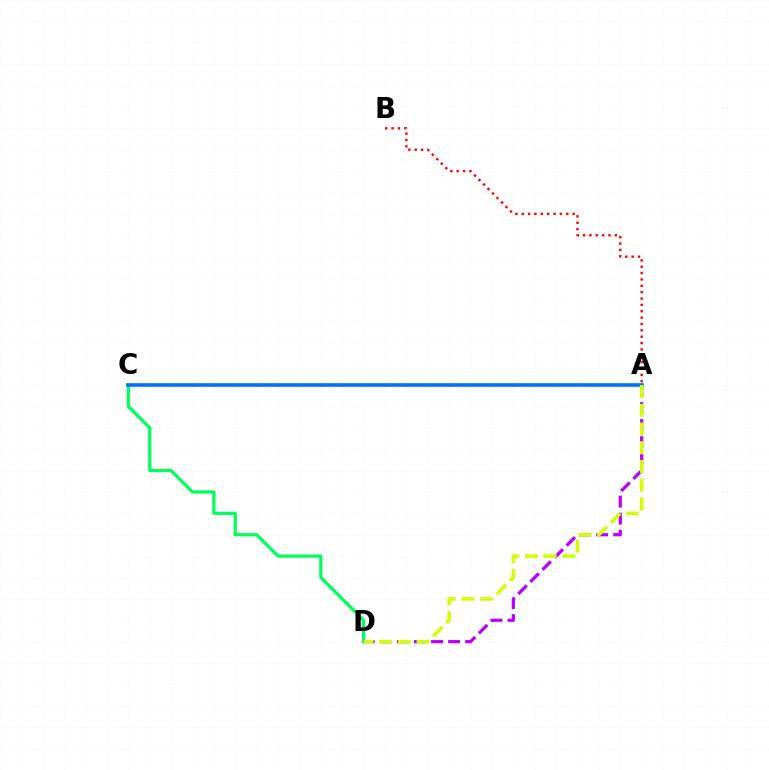{('C', 'D'): [{'color': '#00ff5c', 'line_style': 'solid', 'thickness': 2.31}], ('A', 'D'): [{'color': '#b900ff', 'line_style': 'dashed', 'thickness': 2.32}, {'color': '#d1ff00', 'line_style': 'dashed', 'thickness': 2.55}], ('A', 'B'): [{'color': '#ff0000', 'line_style': 'dotted', 'thickness': 1.73}], ('A', 'C'): [{'color': '#0074ff', 'line_style': 'solid', 'thickness': 2.62}]}